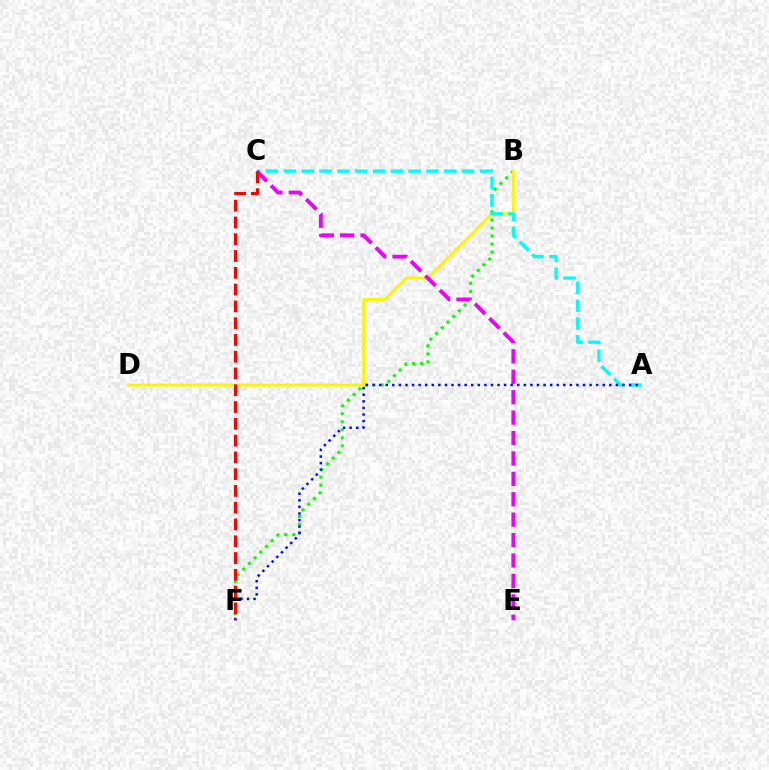{('B', 'F'): [{'color': '#08ff00', 'line_style': 'dotted', 'thickness': 2.18}], ('B', 'D'): [{'color': '#fcf500', 'line_style': 'solid', 'thickness': 2.15}], ('A', 'C'): [{'color': '#00fff6', 'line_style': 'dashed', 'thickness': 2.42}], ('C', 'E'): [{'color': '#ee00ff', 'line_style': 'dashed', 'thickness': 2.77}], ('A', 'F'): [{'color': '#0010ff', 'line_style': 'dotted', 'thickness': 1.79}], ('C', 'F'): [{'color': '#ff0000', 'line_style': 'dashed', 'thickness': 2.28}]}